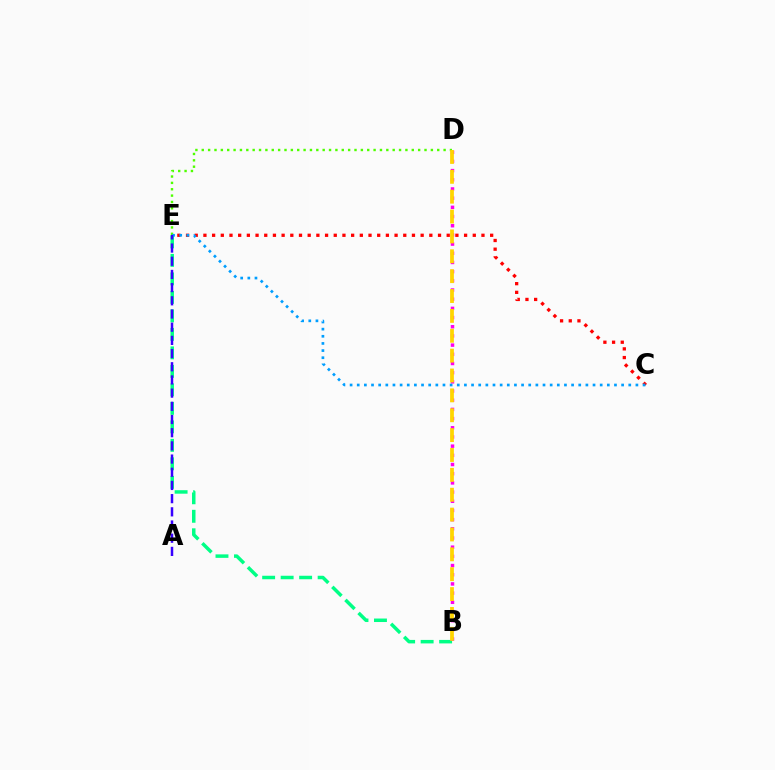{('C', 'E'): [{'color': '#ff0000', 'line_style': 'dotted', 'thickness': 2.36}, {'color': '#009eff', 'line_style': 'dotted', 'thickness': 1.94}], ('B', 'E'): [{'color': '#00ff86', 'line_style': 'dashed', 'thickness': 2.51}], ('B', 'D'): [{'color': '#ff00ed', 'line_style': 'dotted', 'thickness': 2.5}, {'color': '#ffd500', 'line_style': 'dashed', 'thickness': 2.7}], ('D', 'E'): [{'color': '#4fff00', 'line_style': 'dotted', 'thickness': 1.73}], ('A', 'E'): [{'color': '#3700ff', 'line_style': 'dashed', 'thickness': 1.79}]}